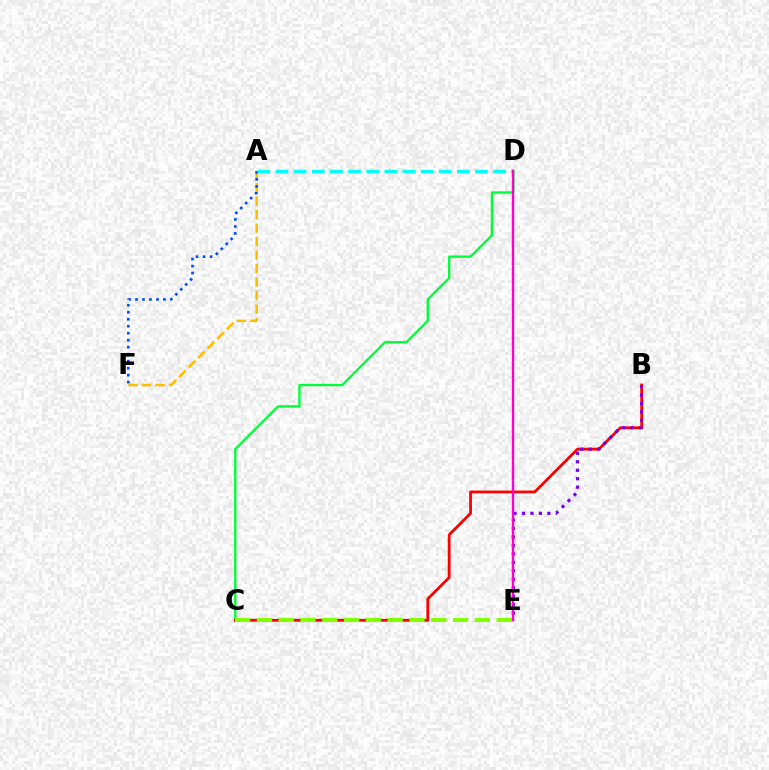{('C', 'D'): [{'color': '#00ff39', 'line_style': 'solid', 'thickness': 1.7}], ('B', 'C'): [{'color': '#ff0000', 'line_style': 'solid', 'thickness': 2.01}], ('B', 'E'): [{'color': '#7200ff', 'line_style': 'dotted', 'thickness': 2.3}], ('A', 'F'): [{'color': '#ffbd00', 'line_style': 'dashed', 'thickness': 1.83}, {'color': '#004bff', 'line_style': 'dotted', 'thickness': 1.9}], ('C', 'E'): [{'color': '#84ff00', 'line_style': 'dashed', 'thickness': 2.96}], ('A', 'D'): [{'color': '#00fff6', 'line_style': 'dashed', 'thickness': 2.46}], ('D', 'E'): [{'color': '#ff00cf', 'line_style': 'solid', 'thickness': 1.71}]}